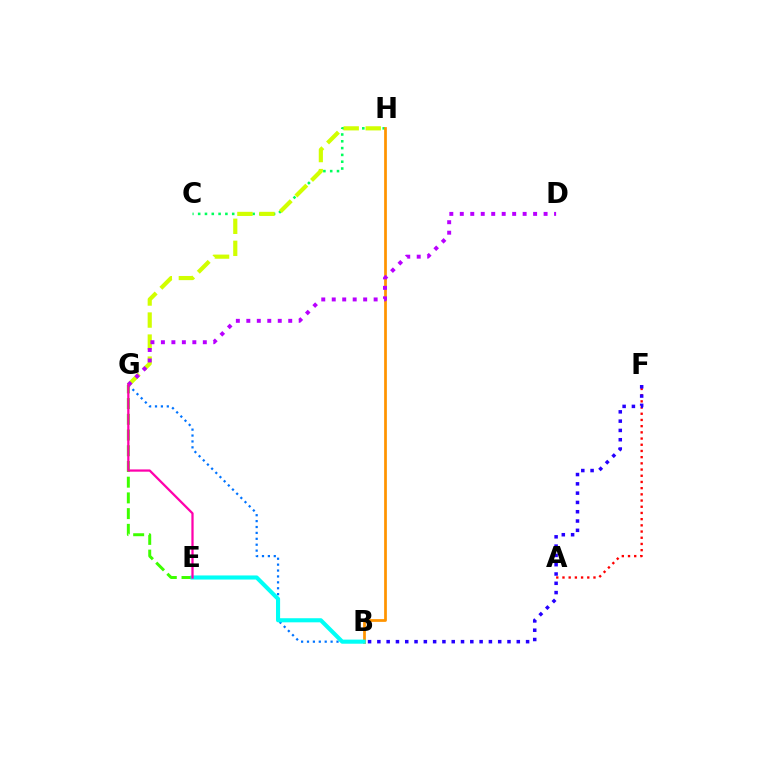{('C', 'H'): [{'color': '#00ff5c', 'line_style': 'dotted', 'thickness': 1.85}], ('B', 'H'): [{'color': '#ff9400', 'line_style': 'solid', 'thickness': 1.97}], ('E', 'G'): [{'color': '#3dff00', 'line_style': 'dashed', 'thickness': 2.14}, {'color': '#ff00ac', 'line_style': 'solid', 'thickness': 1.63}], ('A', 'F'): [{'color': '#ff0000', 'line_style': 'dotted', 'thickness': 1.68}], ('B', 'G'): [{'color': '#0074ff', 'line_style': 'dotted', 'thickness': 1.6}], ('B', 'E'): [{'color': '#00fff6', 'line_style': 'solid', 'thickness': 2.95}], ('B', 'F'): [{'color': '#2500ff', 'line_style': 'dotted', 'thickness': 2.53}], ('G', 'H'): [{'color': '#d1ff00', 'line_style': 'dashed', 'thickness': 2.99}], ('D', 'G'): [{'color': '#b900ff', 'line_style': 'dotted', 'thickness': 2.85}]}